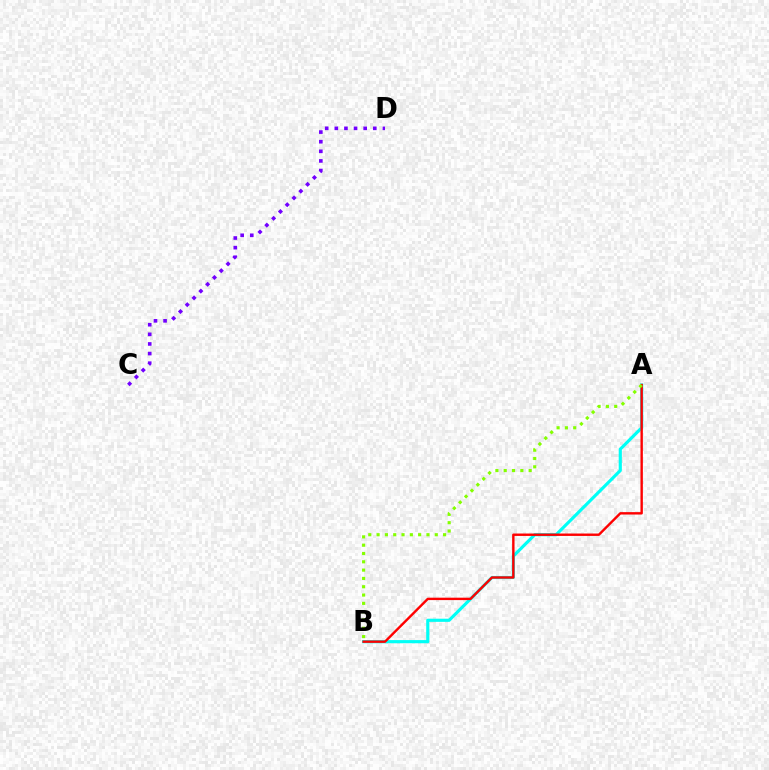{('C', 'D'): [{'color': '#7200ff', 'line_style': 'dotted', 'thickness': 2.61}], ('A', 'B'): [{'color': '#00fff6', 'line_style': 'solid', 'thickness': 2.26}, {'color': '#ff0000', 'line_style': 'solid', 'thickness': 1.73}, {'color': '#84ff00', 'line_style': 'dotted', 'thickness': 2.26}]}